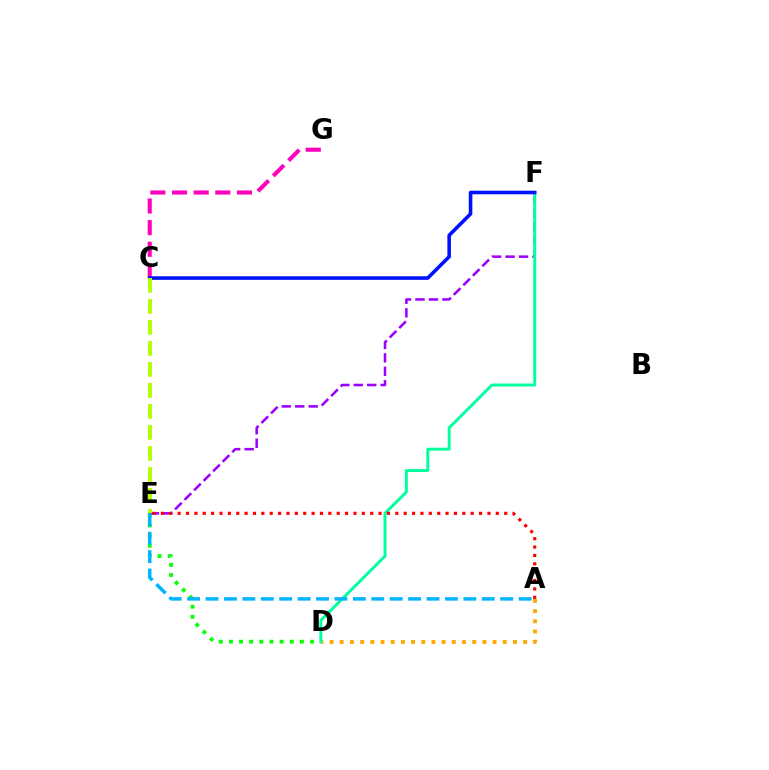{('D', 'E'): [{'color': '#08ff00', 'line_style': 'dotted', 'thickness': 2.76}], ('E', 'F'): [{'color': '#9b00ff', 'line_style': 'dashed', 'thickness': 1.83}], ('A', 'D'): [{'color': '#ffa500', 'line_style': 'dotted', 'thickness': 2.77}], ('D', 'F'): [{'color': '#00ff9d', 'line_style': 'solid', 'thickness': 2.11}], ('A', 'E'): [{'color': '#ff0000', 'line_style': 'dotted', 'thickness': 2.28}, {'color': '#00b5ff', 'line_style': 'dashed', 'thickness': 2.5}], ('C', 'G'): [{'color': '#ff00bd', 'line_style': 'dashed', 'thickness': 2.94}], ('C', 'F'): [{'color': '#0010ff', 'line_style': 'solid', 'thickness': 2.57}], ('C', 'E'): [{'color': '#b3ff00', 'line_style': 'dashed', 'thickness': 2.85}]}